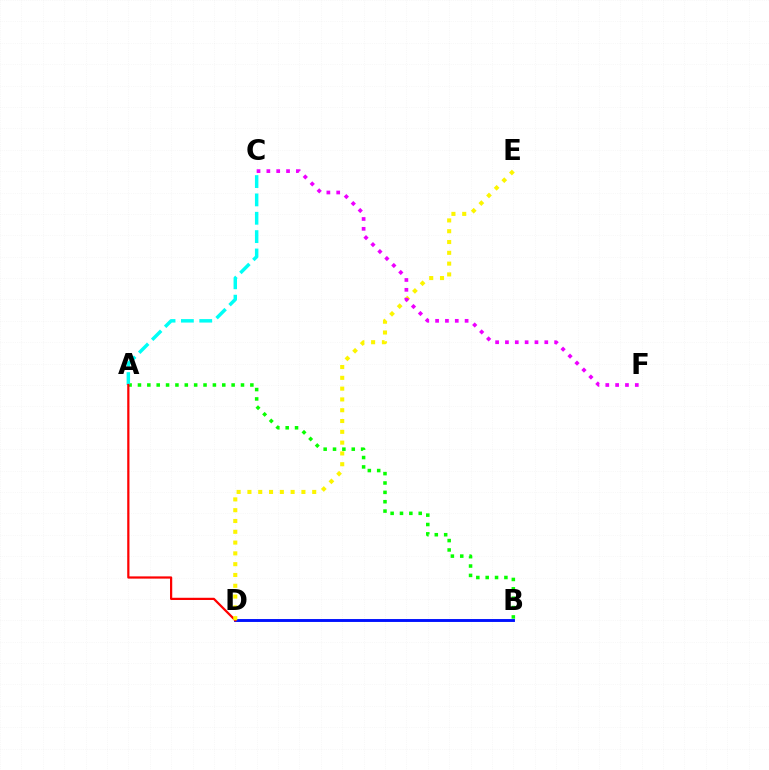{('A', 'B'): [{'color': '#08ff00', 'line_style': 'dotted', 'thickness': 2.54}], ('B', 'D'): [{'color': '#0010ff', 'line_style': 'solid', 'thickness': 2.09}], ('A', 'C'): [{'color': '#00fff6', 'line_style': 'dashed', 'thickness': 2.49}], ('A', 'D'): [{'color': '#ff0000', 'line_style': 'solid', 'thickness': 1.6}], ('D', 'E'): [{'color': '#fcf500', 'line_style': 'dotted', 'thickness': 2.93}], ('C', 'F'): [{'color': '#ee00ff', 'line_style': 'dotted', 'thickness': 2.67}]}